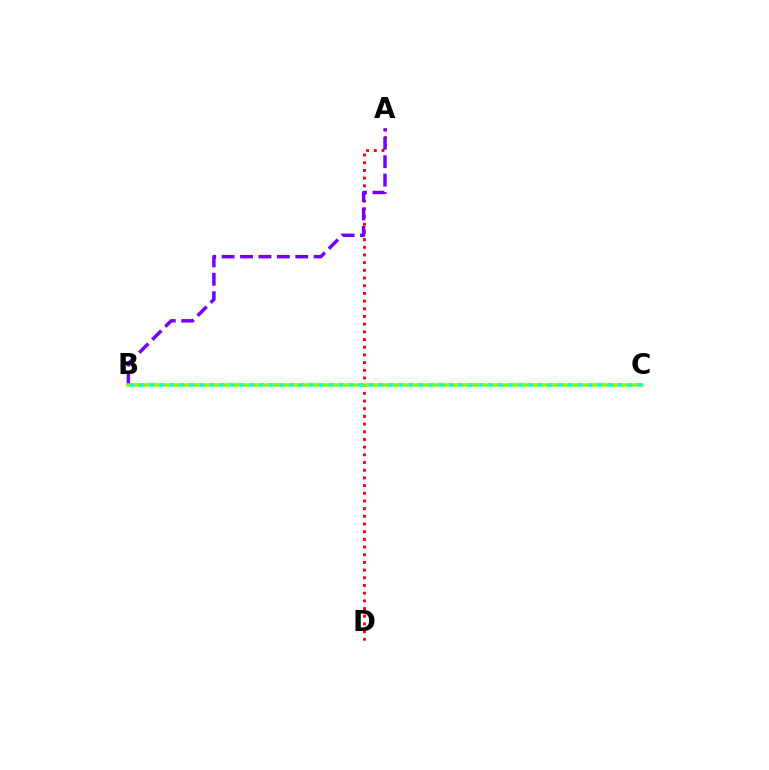{('A', 'D'): [{'color': '#ff0000', 'line_style': 'dotted', 'thickness': 2.09}], ('A', 'B'): [{'color': '#7200ff', 'line_style': 'dashed', 'thickness': 2.5}], ('B', 'C'): [{'color': '#84ff00', 'line_style': 'solid', 'thickness': 2.52}, {'color': '#00fff6', 'line_style': 'dotted', 'thickness': 2.71}]}